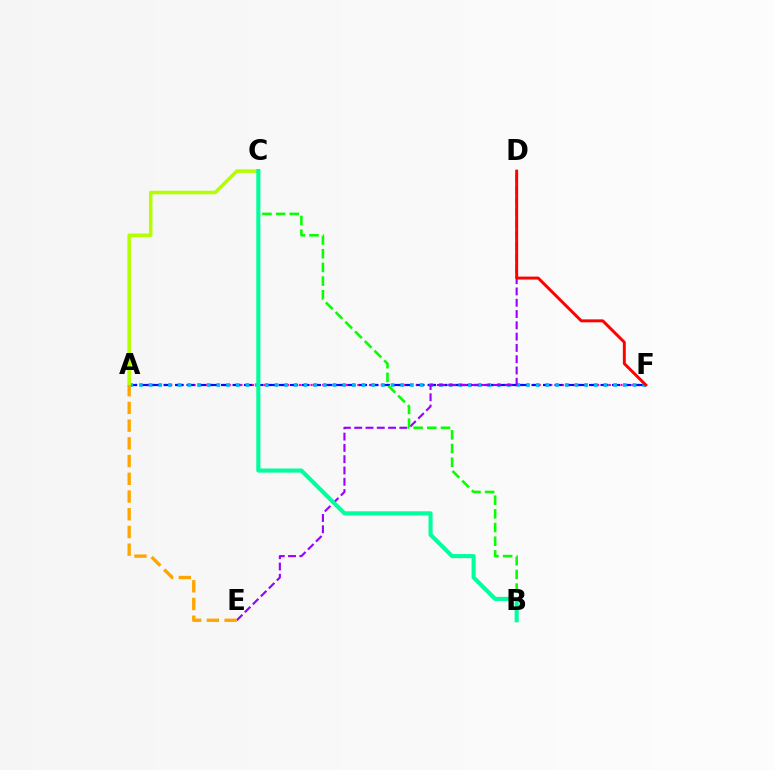{('A', 'F'): [{'color': '#ff00bd', 'line_style': 'dotted', 'thickness': 1.59}, {'color': '#0010ff', 'line_style': 'dashed', 'thickness': 1.56}, {'color': '#00b5ff', 'line_style': 'dotted', 'thickness': 2.63}], ('A', 'C'): [{'color': '#b3ff00', 'line_style': 'solid', 'thickness': 2.56}], ('D', 'E'): [{'color': '#9b00ff', 'line_style': 'dashed', 'thickness': 1.53}], ('B', 'C'): [{'color': '#08ff00', 'line_style': 'dashed', 'thickness': 1.86}, {'color': '#00ff9d', 'line_style': 'solid', 'thickness': 2.95}], ('A', 'E'): [{'color': '#ffa500', 'line_style': 'dashed', 'thickness': 2.41}], ('D', 'F'): [{'color': '#ff0000', 'line_style': 'solid', 'thickness': 2.12}]}